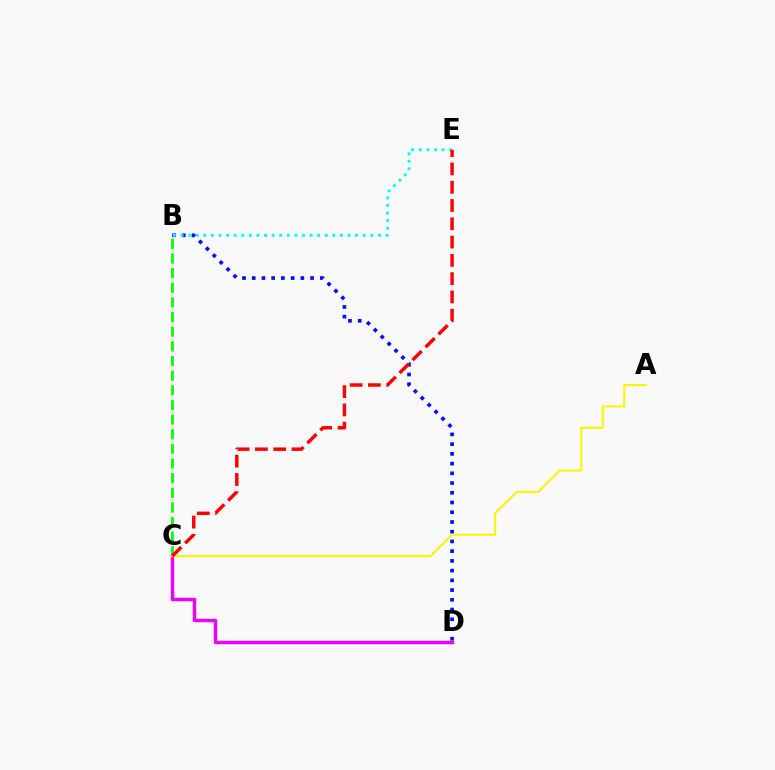{('C', 'D'): [{'color': '#ee00ff', 'line_style': 'solid', 'thickness': 2.49}], ('B', 'D'): [{'color': '#0010ff', 'line_style': 'dotted', 'thickness': 2.64}], ('B', 'C'): [{'color': '#08ff00', 'line_style': 'dashed', 'thickness': 1.99}], ('B', 'E'): [{'color': '#00fff6', 'line_style': 'dotted', 'thickness': 2.06}], ('A', 'C'): [{'color': '#fcf500', 'line_style': 'solid', 'thickness': 1.52}], ('C', 'E'): [{'color': '#ff0000', 'line_style': 'dashed', 'thickness': 2.48}]}